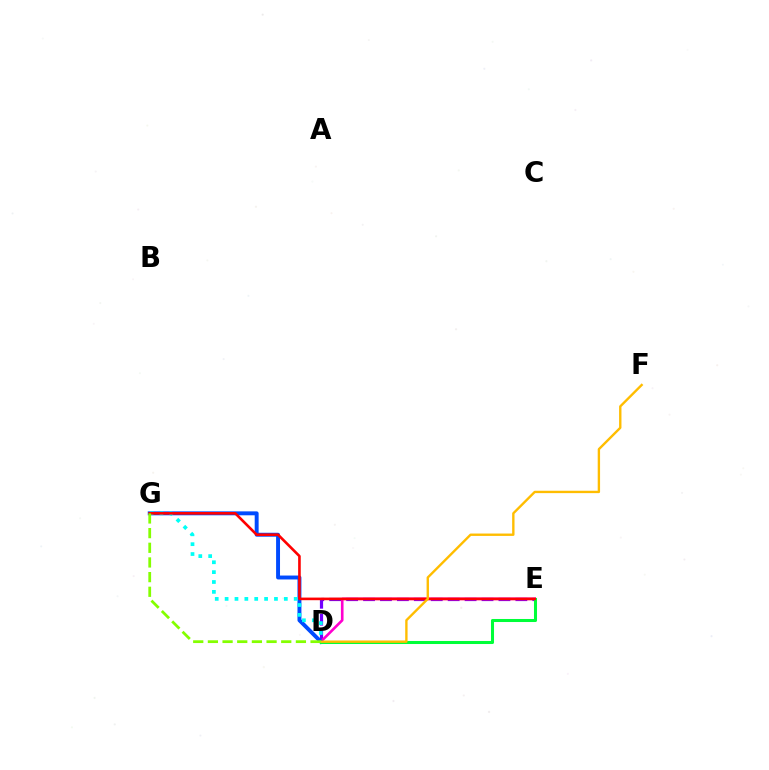{('D', 'E'): [{'color': '#7200ff', 'line_style': 'dashed', 'thickness': 2.3}, {'color': '#ff00cf', 'line_style': 'solid', 'thickness': 1.89}, {'color': '#00ff39', 'line_style': 'solid', 'thickness': 2.19}], ('D', 'G'): [{'color': '#004bff', 'line_style': 'solid', 'thickness': 2.83}, {'color': '#00fff6', 'line_style': 'dotted', 'thickness': 2.68}, {'color': '#84ff00', 'line_style': 'dashed', 'thickness': 1.99}], ('E', 'G'): [{'color': '#ff0000', 'line_style': 'solid', 'thickness': 1.89}], ('D', 'F'): [{'color': '#ffbd00', 'line_style': 'solid', 'thickness': 1.71}]}